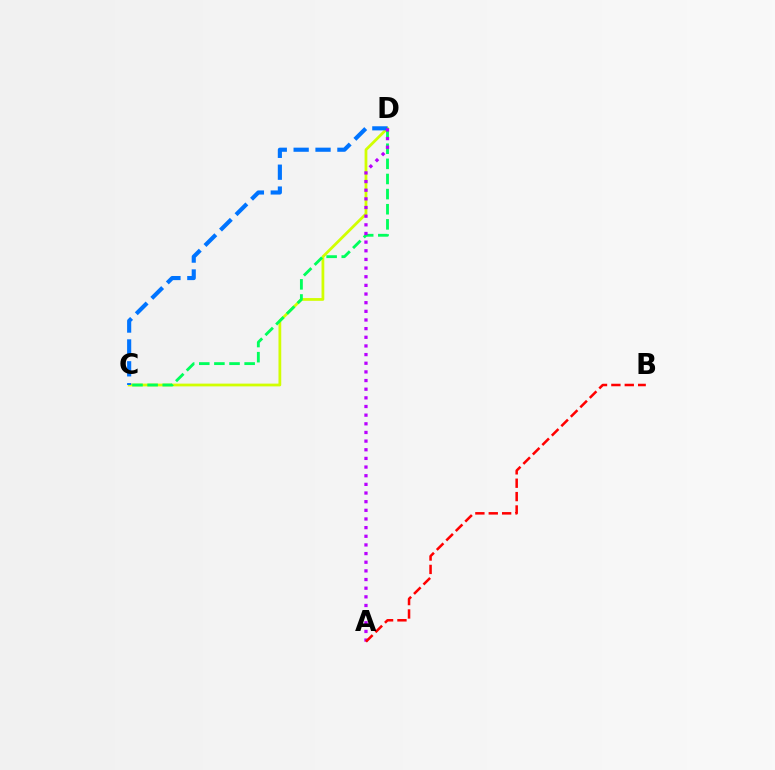{('C', 'D'): [{'color': '#d1ff00', 'line_style': 'solid', 'thickness': 1.99}, {'color': '#00ff5c', 'line_style': 'dashed', 'thickness': 2.05}, {'color': '#0074ff', 'line_style': 'dashed', 'thickness': 2.97}], ('A', 'D'): [{'color': '#b900ff', 'line_style': 'dotted', 'thickness': 2.35}], ('A', 'B'): [{'color': '#ff0000', 'line_style': 'dashed', 'thickness': 1.82}]}